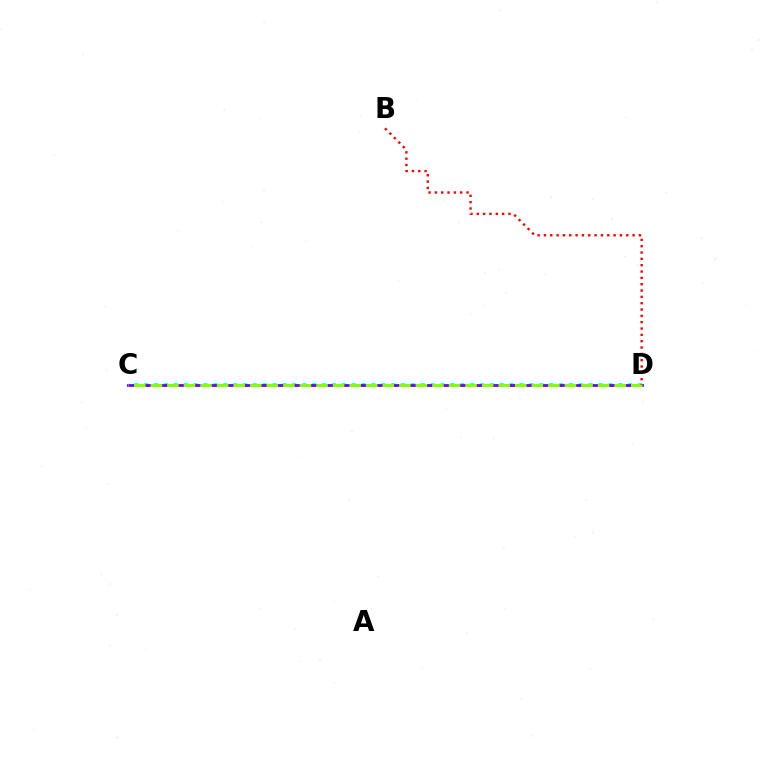{('C', 'D'): [{'color': '#00fff6', 'line_style': 'dotted', 'thickness': 2.68}, {'color': '#7200ff', 'line_style': 'solid', 'thickness': 2.03}, {'color': '#84ff00', 'line_style': 'dashed', 'thickness': 2.25}], ('B', 'D'): [{'color': '#ff0000', 'line_style': 'dotted', 'thickness': 1.72}]}